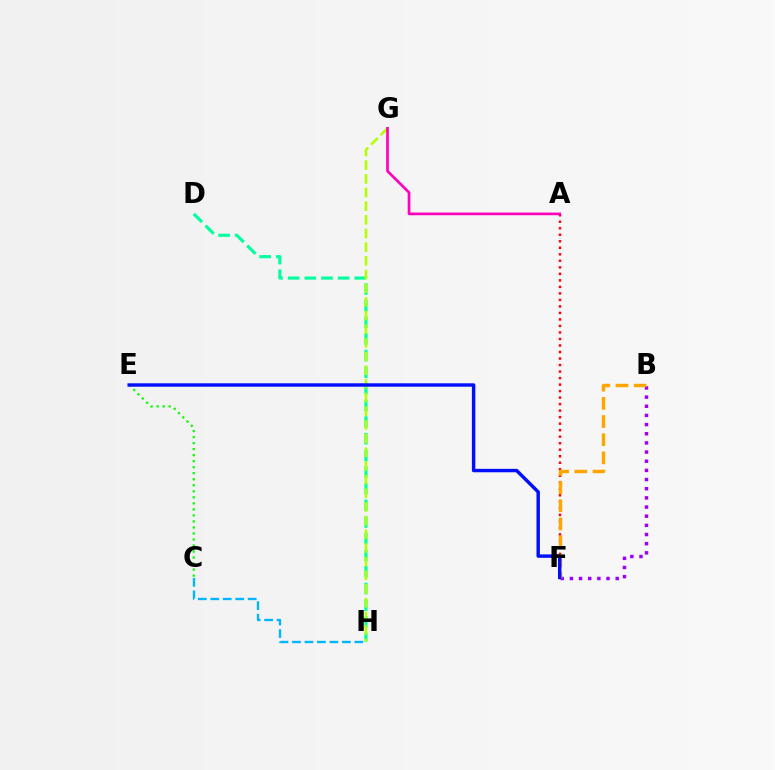{('A', 'F'): [{'color': '#ff0000', 'line_style': 'dotted', 'thickness': 1.77}], ('C', 'E'): [{'color': '#08ff00', 'line_style': 'dotted', 'thickness': 1.64}], ('D', 'H'): [{'color': '#00ff9d', 'line_style': 'dashed', 'thickness': 2.26}], ('B', 'F'): [{'color': '#9b00ff', 'line_style': 'dotted', 'thickness': 2.49}, {'color': '#ffa500', 'line_style': 'dashed', 'thickness': 2.47}], ('C', 'H'): [{'color': '#00b5ff', 'line_style': 'dashed', 'thickness': 1.69}], ('G', 'H'): [{'color': '#b3ff00', 'line_style': 'dashed', 'thickness': 1.86}], ('E', 'F'): [{'color': '#0010ff', 'line_style': 'solid', 'thickness': 2.47}], ('A', 'G'): [{'color': '#ff00bd', 'line_style': 'solid', 'thickness': 1.93}]}